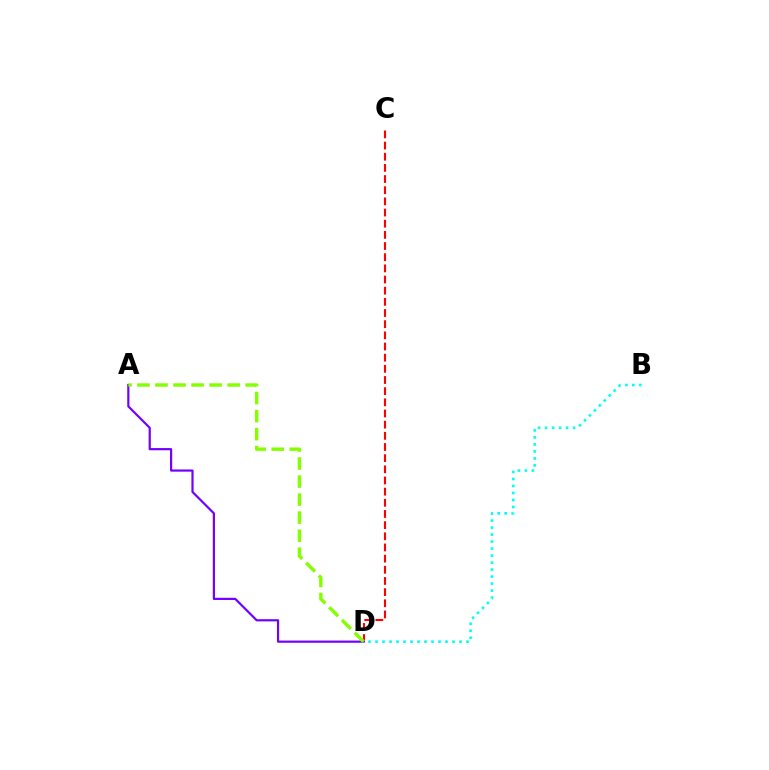{('C', 'D'): [{'color': '#ff0000', 'line_style': 'dashed', 'thickness': 1.52}], ('A', 'D'): [{'color': '#7200ff', 'line_style': 'solid', 'thickness': 1.58}, {'color': '#84ff00', 'line_style': 'dashed', 'thickness': 2.45}], ('B', 'D'): [{'color': '#00fff6', 'line_style': 'dotted', 'thickness': 1.9}]}